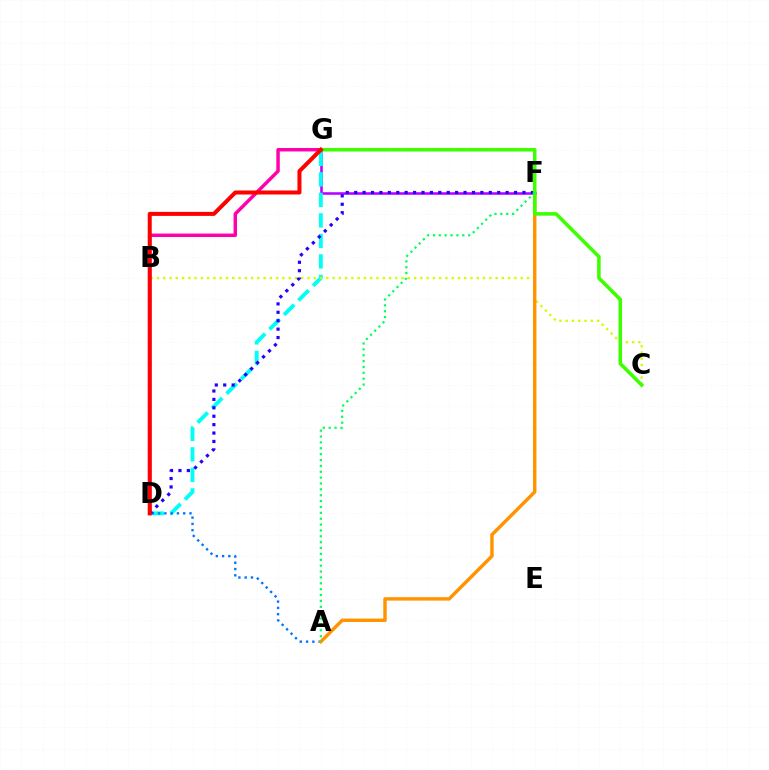{('F', 'G'): [{'color': '#b900ff', 'line_style': 'solid', 'thickness': 1.84}], ('D', 'G'): [{'color': '#00fff6', 'line_style': 'dashed', 'thickness': 2.79}, {'color': '#ff00ac', 'line_style': 'solid', 'thickness': 2.49}, {'color': '#ff0000', 'line_style': 'solid', 'thickness': 2.89}], ('B', 'C'): [{'color': '#d1ff00', 'line_style': 'dotted', 'thickness': 1.7}], ('A', 'D'): [{'color': '#0074ff', 'line_style': 'dotted', 'thickness': 1.71}], ('A', 'F'): [{'color': '#ff9400', 'line_style': 'solid', 'thickness': 2.47}, {'color': '#00ff5c', 'line_style': 'dotted', 'thickness': 1.6}], ('D', 'F'): [{'color': '#2500ff', 'line_style': 'dotted', 'thickness': 2.29}], ('C', 'G'): [{'color': '#3dff00', 'line_style': 'solid', 'thickness': 2.56}]}